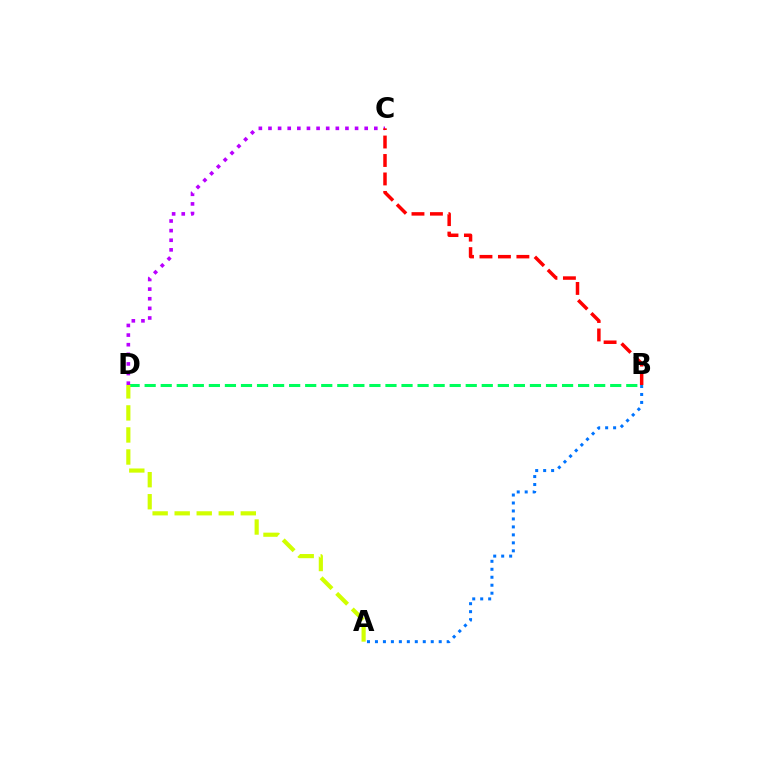{('A', 'B'): [{'color': '#0074ff', 'line_style': 'dotted', 'thickness': 2.17}], ('B', 'D'): [{'color': '#00ff5c', 'line_style': 'dashed', 'thickness': 2.18}], ('A', 'D'): [{'color': '#d1ff00', 'line_style': 'dashed', 'thickness': 2.99}], ('C', 'D'): [{'color': '#b900ff', 'line_style': 'dotted', 'thickness': 2.61}], ('B', 'C'): [{'color': '#ff0000', 'line_style': 'dashed', 'thickness': 2.51}]}